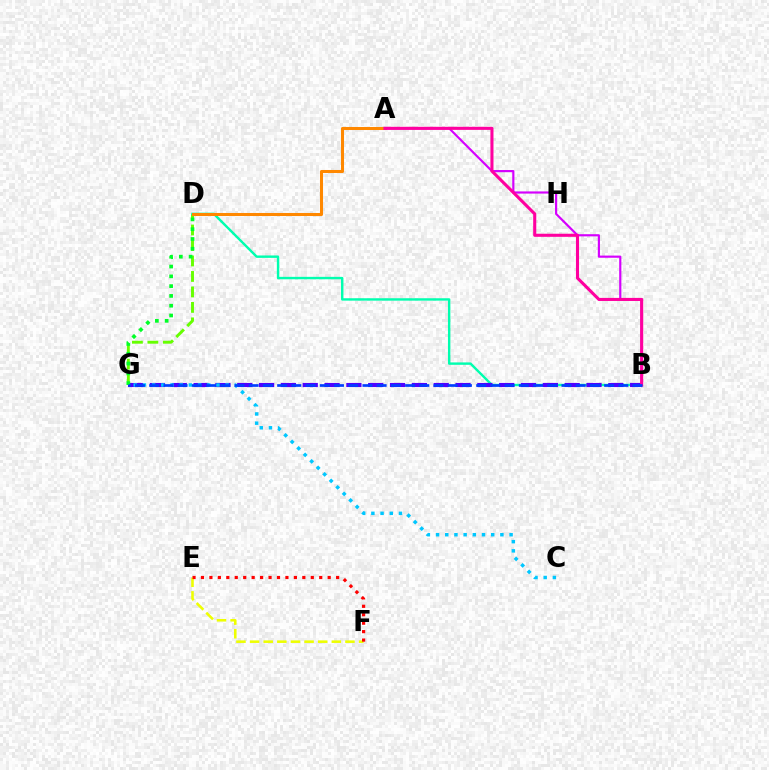{('D', 'G'): [{'color': '#66ff00', 'line_style': 'dashed', 'thickness': 2.1}, {'color': '#00ff27', 'line_style': 'dotted', 'thickness': 2.66}], ('B', 'D'): [{'color': '#00ffaf', 'line_style': 'solid', 'thickness': 1.74}], ('A', 'D'): [{'color': '#ff8800', 'line_style': 'solid', 'thickness': 2.19}], ('A', 'B'): [{'color': '#d600ff', 'line_style': 'solid', 'thickness': 1.56}, {'color': '#ff00a0', 'line_style': 'solid', 'thickness': 2.22}], ('B', 'G'): [{'color': '#4f00ff', 'line_style': 'dashed', 'thickness': 2.97}, {'color': '#003fff', 'line_style': 'dashed', 'thickness': 1.93}], ('E', 'F'): [{'color': '#eeff00', 'line_style': 'dashed', 'thickness': 1.85}, {'color': '#ff0000', 'line_style': 'dotted', 'thickness': 2.3}], ('C', 'G'): [{'color': '#00c7ff', 'line_style': 'dotted', 'thickness': 2.5}]}